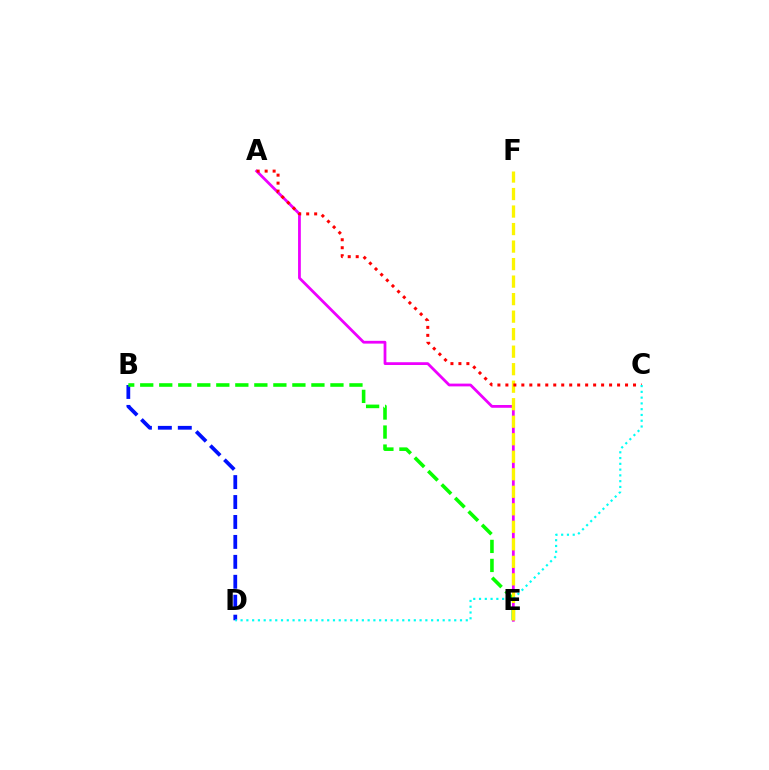{('B', 'D'): [{'color': '#0010ff', 'line_style': 'dashed', 'thickness': 2.71}], ('B', 'E'): [{'color': '#08ff00', 'line_style': 'dashed', 'thickness': 2.58}], ('A', 'E'): [{'color': '#ee00ff', 'line_style': 'solid', 'thickness': 2.0}], ('E', 'F'): [{'color': '#fcf500', 'line_style': 'dashed', 'thickness': 2.38}], ('A', 'C'): [{'color': '#ff0000', 'line_style': 'dotted', 'thickness': 2.17}], ('C', 'D'): [{'color': '#00fff6', 'line_style': 'dotted', 'thickness': 1.57}]}